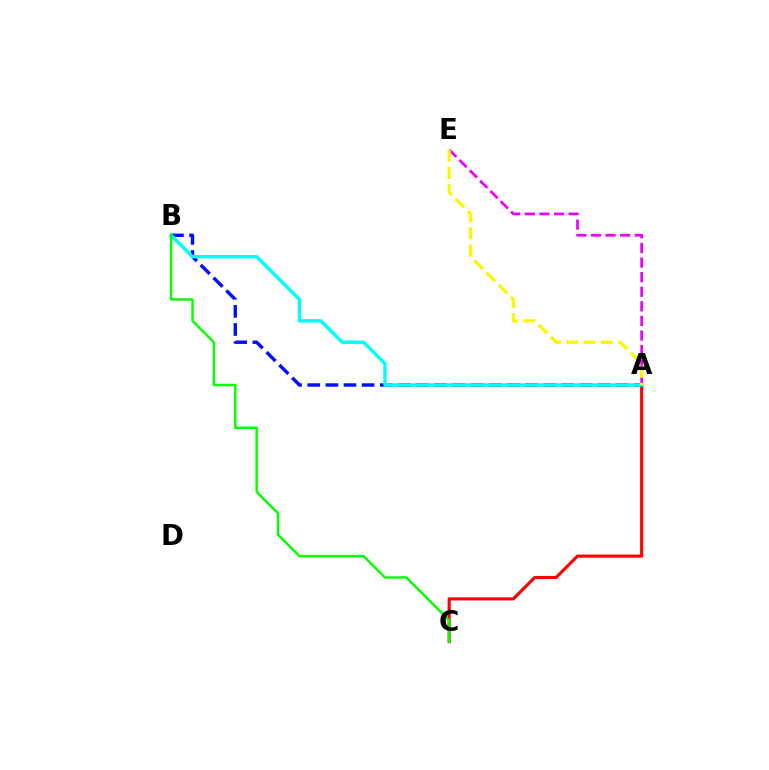{('A', 'C'): [{'color': '#ff0000', 'line_style': 'solid', 'thickness': 2.25}], ('A', 'B'): [{'color': '#0010ff', 'line_style': 'dashed', 'thickness': 2.46}, {'color': '#00fff6', 'line_style': 'solid', 'thickness': 2.48}], ('A', 'E'): [{'color': '#ee00ff', 'line_style': 'dashed', 'thickness': 1.98}, {'color': '#fcf500', 'line_style': 'dashed', 'thickness': 2.35}], ('B', 'C'): [{'color': '#08ff00', 'line_style': 'solid', 'thickness': 1.76}]}